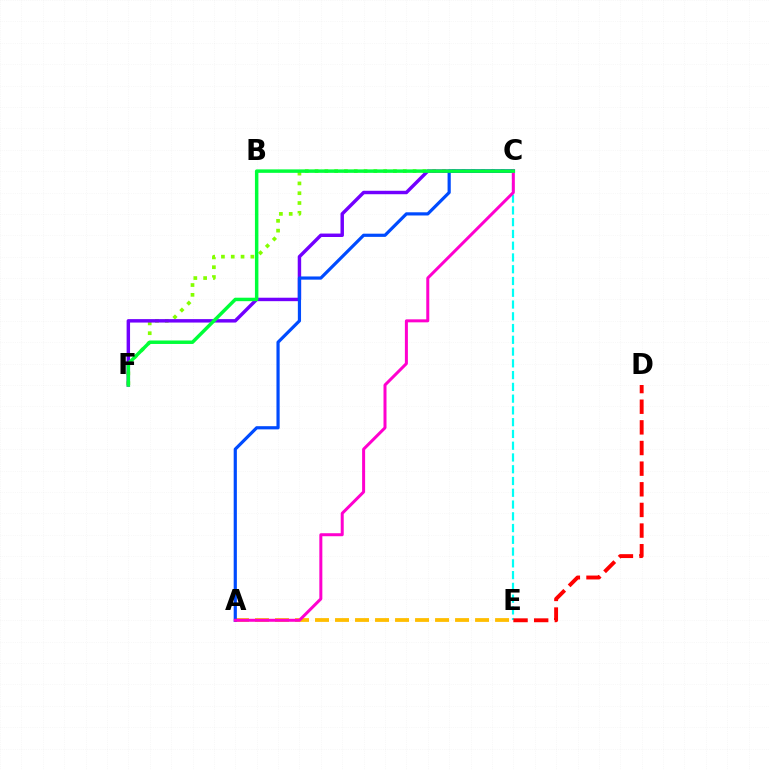{('C', 'E'): [{'color': '#00fff6', 'line_style': 'dashed', 'thickness': 1.6}], ('D', 'E'): [{'color': '#ff0000', 'line_style': 'dashed', 'thickness': 2.8}], ('C', 'F'): [{'color': '#84ff00', 'line_style': 'dotted', 'thickness': 2.66}, {'color': '#7200ff', 'line_style': 'solid', 'thickness': 2.48}, {'color': '#00ff39', 'line_style': 'solid', 'thickness': 2.5}], ('A', 'E'): [{'color': '#ffbd00', 'line_style': 'dashed', 'thickness': 2.72}], ('A', 'C'): [{'color': '#004bff', 'line_style': 'solid', 'thickness': 2.3}, {'color': '#ff00cf', 'line_style': 'solid', 'thickness': 2.16}]}